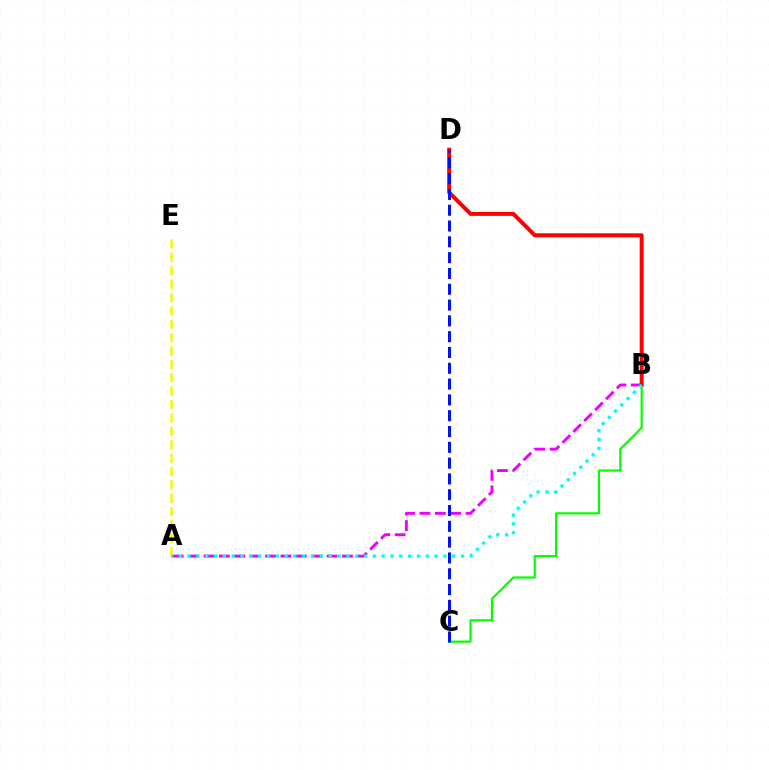{('A', 'B'): [{'color': '#ee00ff', 'line_style': 'dashed', 'thickness': 2.09}, {'color': '#00fff6', 'line_style': 'dotted', 'thickness': 2.4}], ('A', 'E'): [{'color': '#fcf500', 'line_style': 'dashed', 'thickness': 1.82}], ('B', 'C'): [{'color': '#08ff00', 'line_style': 'solid', 'thickness': 1.59}], ('B', 'D'): [{'color': '#ff0000', 'line_style': 'solid', 'thickness': 2.87}], ('C', 'D'): [{'color': '#0010ff', 'line_style': 'dashed', 'thickness': 2.15}]}